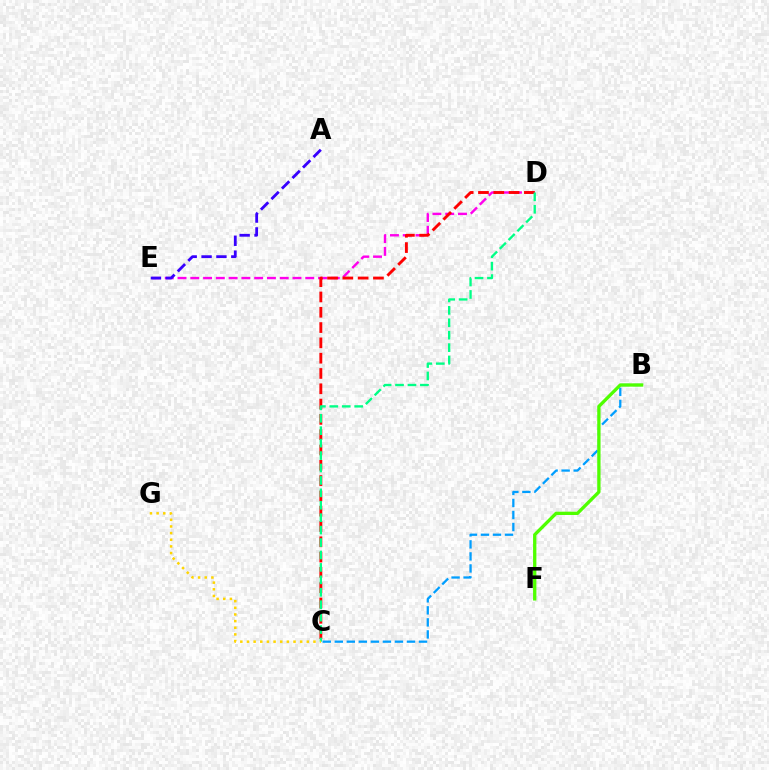{('D', 'E'): [{'color': '#ff00ed', 'line_style': 'dashed', 'thickness': 1.74}], ('C', 'D'): [{'color': '#ff0000', 'line_style': 'dashed', 'thickness': 2.08}, {'color': '#00ff86', 'line_style': 'dashed', 'thickness': 1.69}], ('B', 'C'): [{'color': '#009eff', 'line_style': 'dashed', 'thickness': 1.63}], ('B', 'F'): [{'color': '#4fff00', 'line_style': 'solid', 'thickness': 2.38}], ('A', 'E'): [{'color': '#3700ff', 'line_style': 'dashed', 'thickness': 2.02}], ('C', 'G'): [{'color': '#ffd500', 'line_style': 'dotted', 'thickness': 1.81}]}